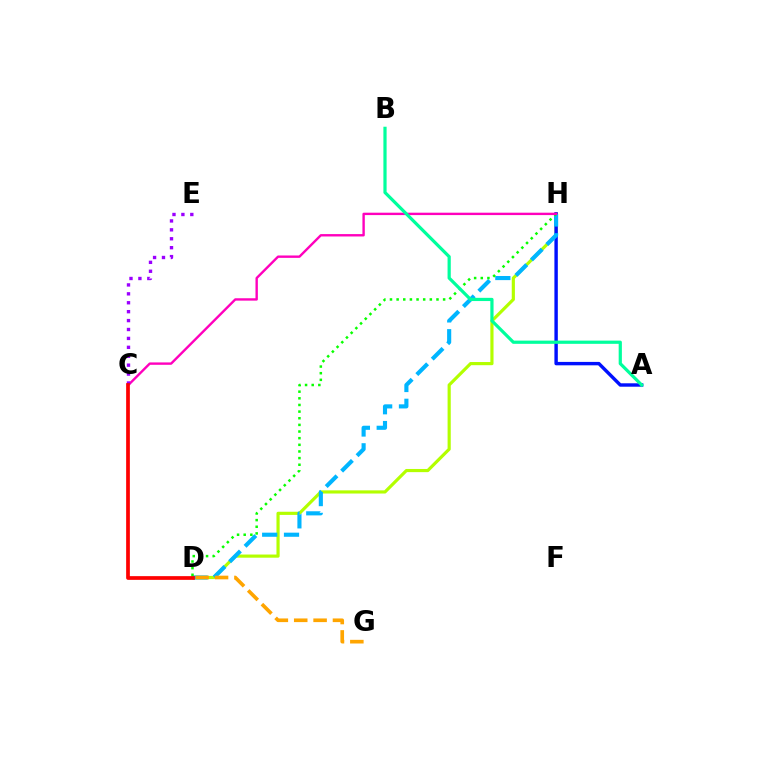{('D', 'H'): [{'color': '#b3ff00', 'line_style': 'solid', 'thickness': 2.28}, {'color': '#00b5ff', 'line_style': 'dashed', 'thickness': 2.96}, {'color': '#08ff00', 'line_style': 'dotted', 'thickness': 1.81}], ('A', 'H'): [{'color': '#0010ff', 'line_style': 'solid', 'thickness': 2.46}], ('D', 'G'): [{'color': '#ffa500', 'line_style': 'dashed', 'thickness': 2.63}], ('C', 'H'): [{'color': '#ff00bd', 'line_style': 'solid', 'thickness': 1.72}], ('C', 'E'): [{'color': '#9b00ff', 'line_style': 'dotted', 'thickness': 2.42}], ('C', 'D'): [{'color': '#ff0000', 'line_style': 'solid', 'thickness': 2.68}], ('A', 'B'): [{'color': '#00ff9d', 'line_style': 'solid', 'thickness': 2.31}]}